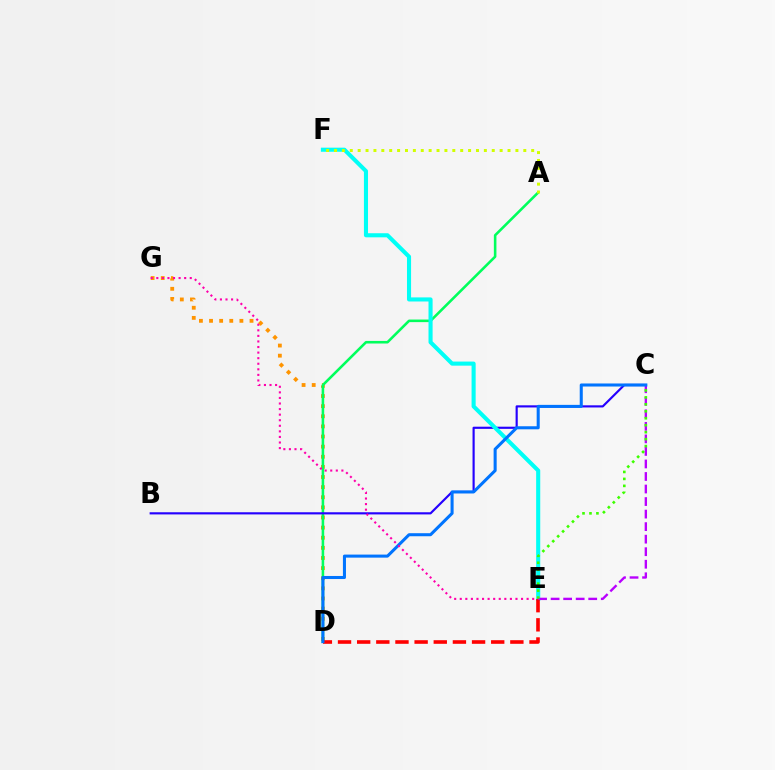{('D', 'G'): [{'color': '#ff9400', 'line_style': 'dotted', 'thickness': 2.75}], ('A', 'D'): [{'color': '#00ff5c', 'line_style': 'solid', 'thickness': 1.85}], ('B', 'C'): [{'color': '#2500ff', 'line_style': 'solid', 'thickness': 1.55}], ('E', 'F'): [{'color': '#00fff6', 'line_style': 'solid', 'thickness': 2.94}], ('A', 'F'): [{'color': '#d1ff00', 'line_style': 'dotted', 'thickness': 2.14}], ('D', 'E'): [{'color': '#ff0000', 'line_style': 'dashed', 'thickness': 2.6}], ('C', 'E'): [{'color': '#b900ff', 'line_style': 'dashed', 'thickness': 1.7}, {'color': '#3dff00', 'line_style': 'dotted', 'thickness': 1.89}], ('C', 'D'): [{'color': '#0074ff', 'line_style': 'solid', 'thickness': 2.19}], ('E', 'G'): [{'color': '#ff00ac', 'line_style': 'dotted', 'thickness': 1.51}]}